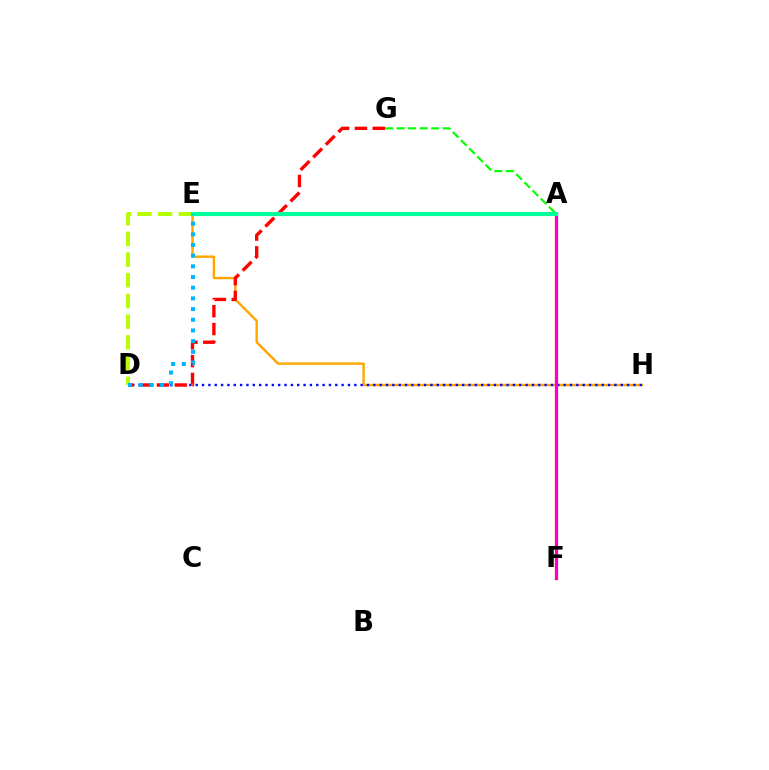{('E', 'H'): [{'color': '#ffa500', 'line_style': 'solid', 'thickness': 1.73}], ('D', 'H'): [{'color': '#0010ff', 'line_style': 'dotted', 'thickness': 1.72}], ('A', 'G'): [{'color': '#08ff00', 'line_style': 'dashed', 'thickness': 1.57}], ('D', 'G'): [{'color': '#ff0000', 'line_style': 'dashed', 'thickness': 2.42}], ('A', 'E'): [{'color': '#9b00ff', 'line_style': 'solid', 'thickness': 1.61}, {'color': '#00ff9d', 'line_style': 'solid', 'thickness': 2.97}], ('D', 'E'): [{'color': '#b3ff00', 'line_style': 'dashed', 'thickness': 2.81}, {'color': '#00b5ff', 'line_style': 'dotted', 'thickness': 2.9}], ('A', 'F'): [{'color': '#ff00bd', 'line_style': 'solid', 'thickness': 2.37}]}